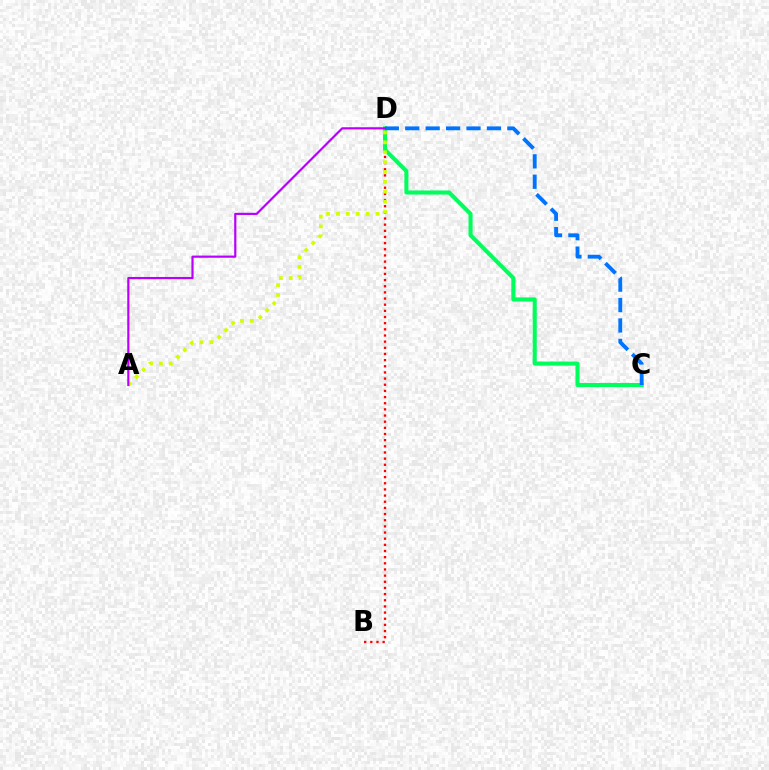{('B', 'D'): [{'color': '#ff0000', 'line_style': 'dotted', 'thickness': 1.67}], ('C', 'D'): [{'color': '#00ff5c', 'line_style': 'solid', 'thickness': 2.94}, {'color': '#0074ff', 'line_style': 'dashed', 'thickness': 2.77}], ('A', 'D'): [{'color': '#d1ff00', 'line_style': 'dotted', 'thickness': 2.68}, {'color': '#b900ff', 'line_style': 'solid', 'thickness': 1.57}]}